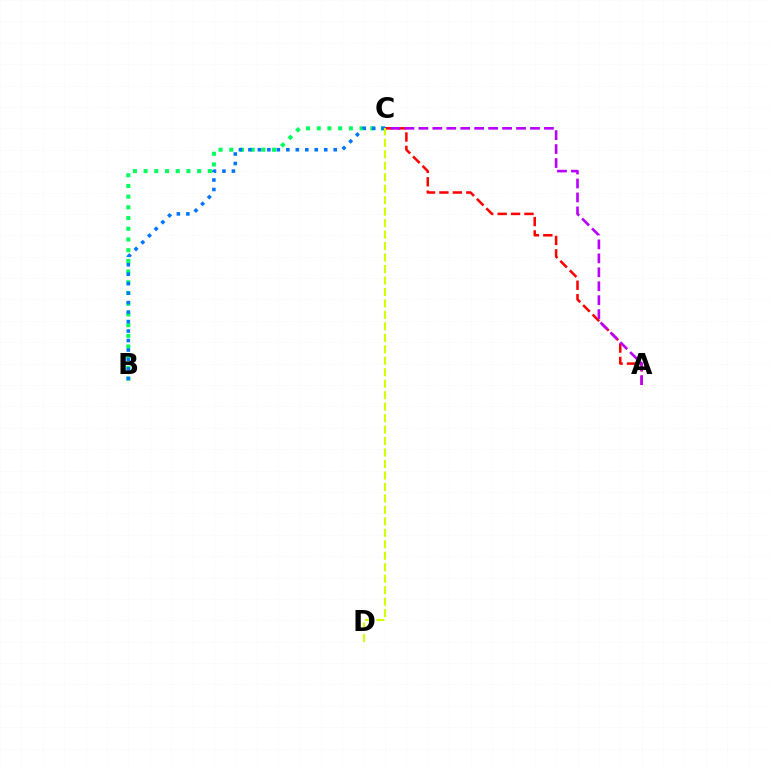{('A', 'C'): [{'color': '#ff0000', 'line_style': 'dashed', 'thickness': 1.82}, {'color': '#b900ff', 'line_style': 'dashed', 'thickness': 1.9}], ('B', 'C'): [{'color': '#00ff5c', 'line_style': 'dotted', 'thickness': 2.91}, {'color': '#0074ff', 'line_style': 'dotted', 'thickness': 2.57}], ('C', 'D'): [{'color': '#d1ff00', 'line_style': 'dashed', 'thickness': 1.56}]}